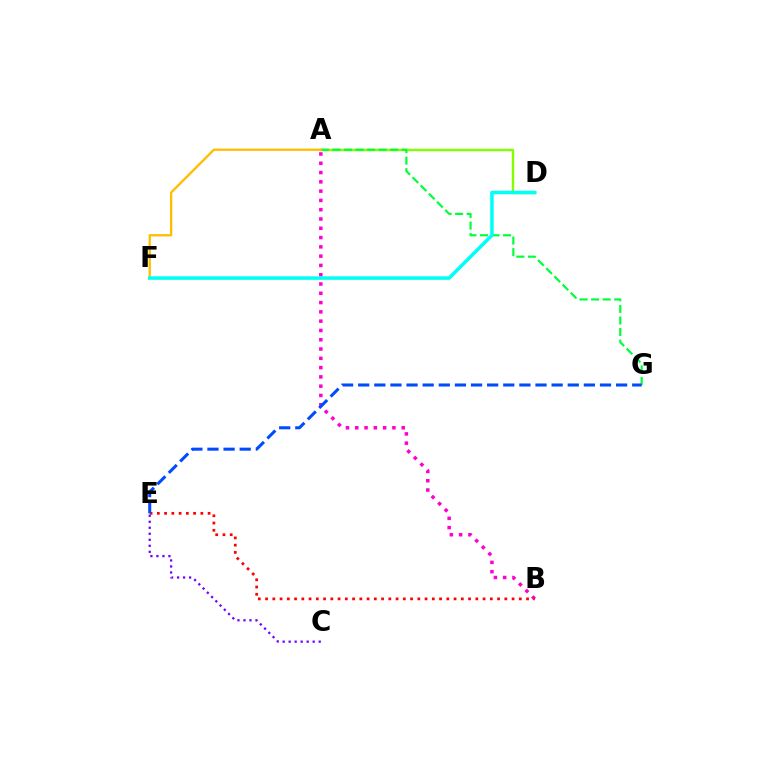{('A', 'D'): [{'color': '#84ff00', 'line_style': 'solid', 'thickness': 1.75}], ('A', 'G'): [{'color': '#00ff39', 'line_style': 'dashed', 'thickness': 1.57}], ('A', 'F'): [{'color': '#ffbd00', 'line_style': 'solid', 'thickness': 1.66}], ('A', 'B'): [{'color': '#ff00cf', 'line_style': 'dotted', 'thickness': 2.52}], ('B', 'E'): [{'color': '#ff0000', 'line_style': 'dotted', 'thickness': 1.97}], ('D', 'F'): [{'color': '#00fff6', 'line_style': 'solid', 'thickness': 2.52}], ('E', 'G'): [{'color': '#004bff', 'line_style': 'dashed', 'thickness': 2.19}], ('C', 'E'): [{'color': '#7200ff', 'line_style': 'dotted', 'thickness': 1.63}]}